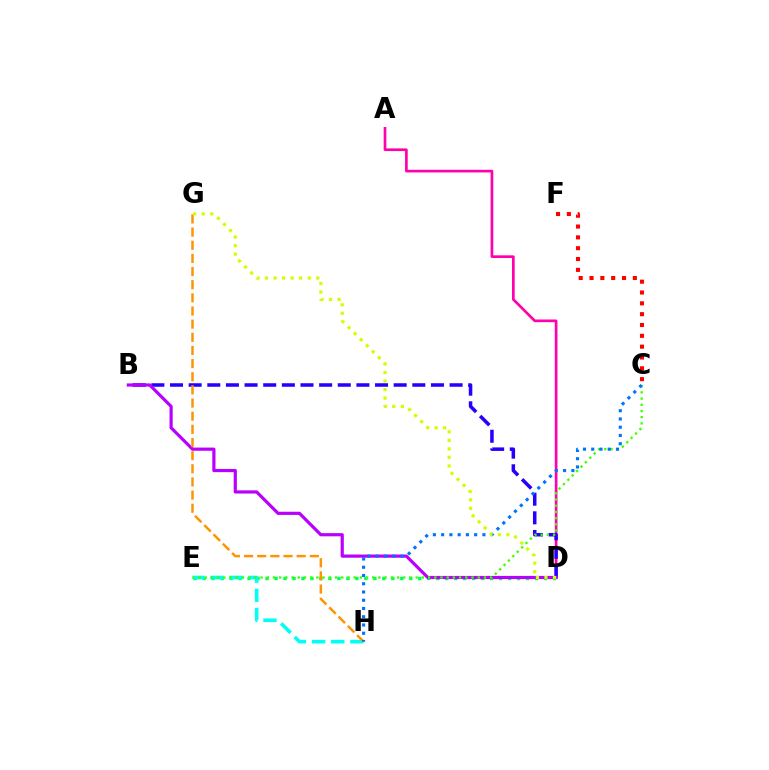{('A', 'D'): [{'color': '#ff00ac', 'line_style': 'solid', 'thickness': 1.93}], ('B', 'D'): [{'color': '#2500ff', 'line_style': 'dashed', 'thickness': 2.53}, {'color': '#b900ff', 'line_style': 'solid', 'thickness': 2.29}], ('D', 'E'): [{'color': '#00ff5c', 'line_style': 'dotted', 'thickness': 2.44}], ('E', 'H'): [{'color': '#00fff6', 'line_style': 'dashed', 'thickness': 2.6}], ('C', 'E'): [{'color': '#3dff00', 'line_style': 'dotted', 'thickness': 1.69}], ('G', 'H'): [{'color': '#ff9400', 'line_style': 'dashed', 'thickness': 1.79}], ('C', 'H'): [{'color': '#0074ff', 'line_style': 'dotted', 'thickness': 2.24}], ('D', 'G'): [{'color': '#d1ff00', 'line_style': 'dotted', 'thickness': 2.32}], ('C', 'F'): [{'color': '#ff0000', 'line_style': 'dotted', 'thickness': 2.94}]}